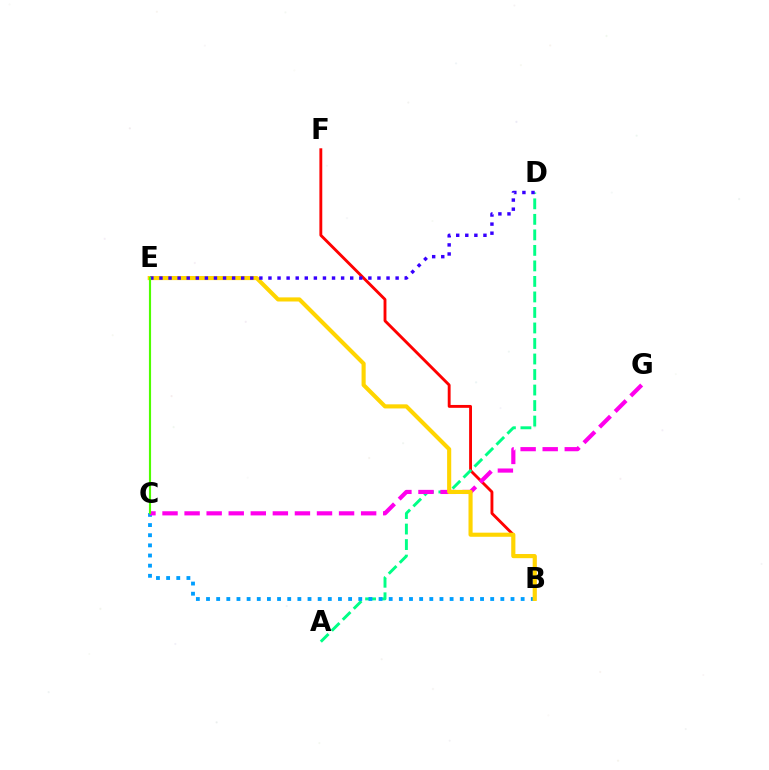{('B', 'F'): [{'color': '#ff0000', 'line_style': 'solid', 'thickness': 2.07}], ('A', 'D'): [{'color': '#00ff86', 'line_style': 'dashed', 'thickness': 2.11}], ('B', 'C'): [{'color': '#009eff', 'line_style': 'dotted', 'thickness': 2.76}], ('C', 'G'): [{'color': '#ff00ed', 'line_style': 'dashed', 'thickness': 3.0}], ('B', 'E'): [{'color': '#ffd500', 'line_style': 'solid', 'thickness': 2.96}], ('D', 'E'): [{'color': '#3700ff', 'line_style': 'dotted', 'thickness': 2.47}], ('C', 'E'): [{'color': '#4fff00', 'line_style': 'solid', 'thickness': 1.54}]}